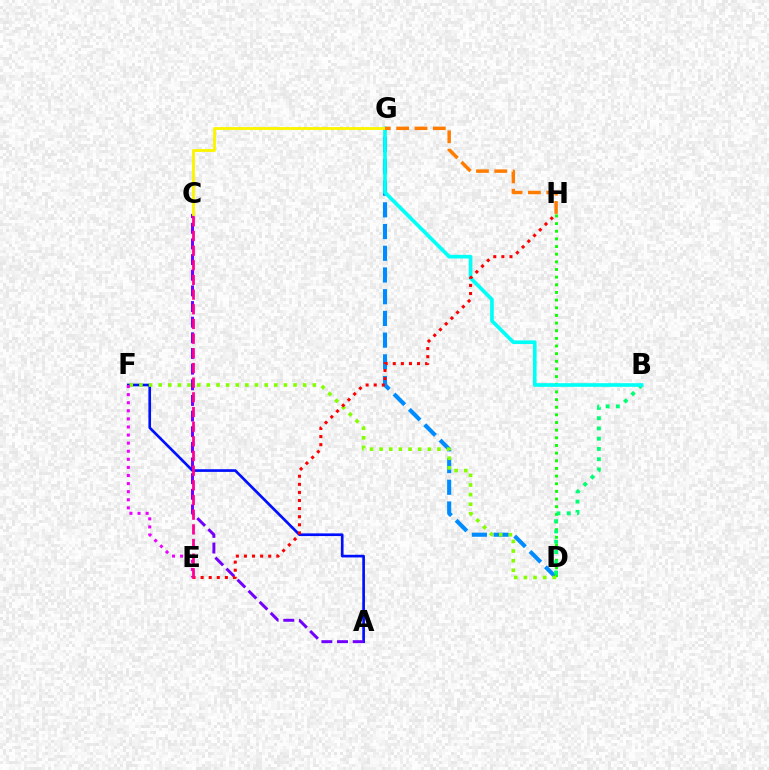{('A', 'F'): [{'color': '#0010ff', 'line_style': 'solid', 'thickness': 1.93}], ('D', 'G'): [{'color': '#008cff', 'line_style': 'dashed', 'thickness': 2.95}], ('A', 'C'): [{'color': '#7200ff', 'line_style': 'dashed', 'thickness': 2.13}], ('D', 'H'): [{'color': '#08ff00', 'line_style': 'dotted', 'thickness': 2.08}], ('D', 'F'): [{'color': '#84ff00', 'line_style': 'dotted', 'thickness': 2.62}], ('B', 'D'): [{'color': '#00ff74', 'line_style': 'dotted', 'thickness': 2.79}], ('B', 'G'): [{'color': '#00fff6', 'line_style': 'solid', 'thickness': 2.63}], ('E', 'H'): [{'color': '#ff0000', 'line_style': 'dotted', 'thickness': 2.2}], ('C', 'G'): [{'color': '#fcf500', 'line_style': 'solid', 'thickness': 2.04}], ('E', 'F'): [{'color': '#ee00ff', 'line_style': 'dotted', 'thickness': 2.2}], ('G', 'H'): [{'color': '#ff7c00', 'line_style': 'dashed', 'thickness': 2.49}], ('C', 'E'): [{'color': '#ff0094', 'line_style': 'dashed', 'thickness': 1.99}]}